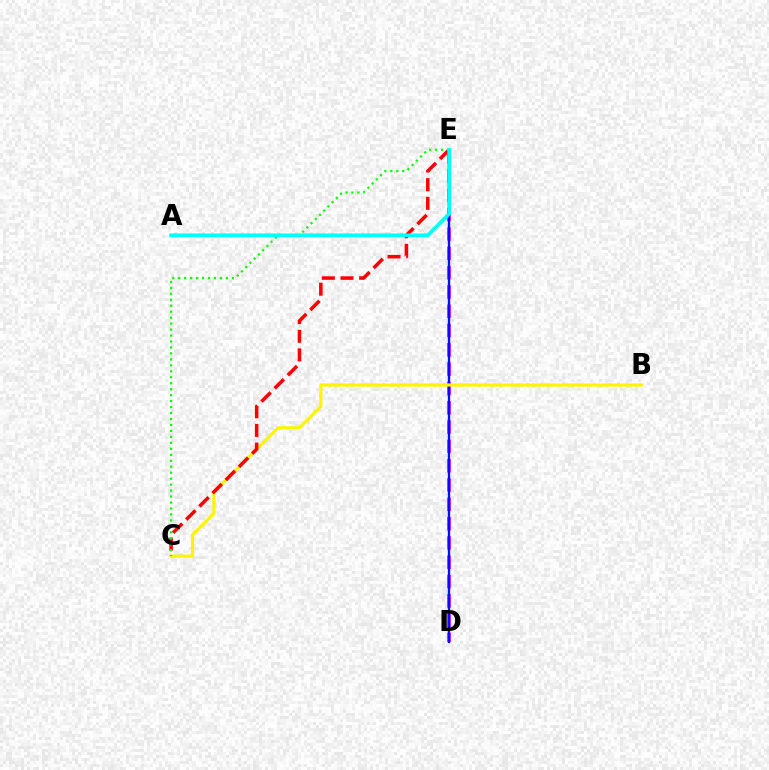{('D', 'E'): [{'color': '#ee00ff', 'line_style': 'dashed', 'thickness': 2.62}, {'color': '#0010ff', 'line_style': 'solid', 'thickness': 1.68}], ('B', 'C'): [{'color': '#fcf500', 'line_style': 'solid', 'thickness': 2.27}], ('C', 'E'): [{'color': '#ff0000', 'line_style': 'dashed', 'thickness': 2.53}, {'color': '#08ff00', 'line_style': 'dotted', 'thickness': 1.62}], ('A', 'E'): [{'color': '#00fff6', 'line_style': 'solid', 'thickness': 2.62}]}